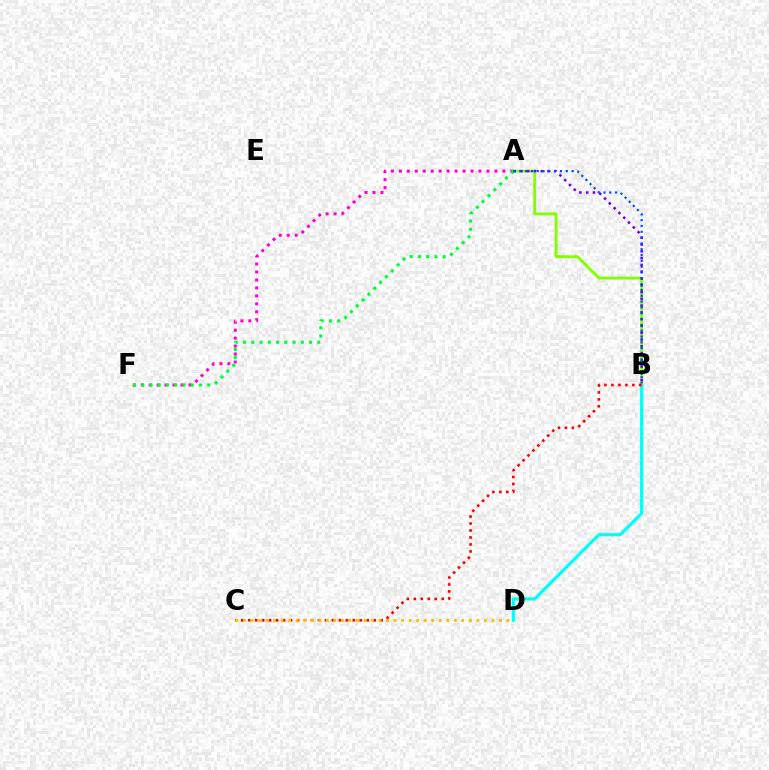{('A', 'F'): [{'color': '#ff00cf', 'line_style': 'dotted', 'thickness': 2.16}, {'color': '#00ff39', 'line_style': 'dotted', 'thickness': 2.24}], ('A', 'B'): [{'color': '#84ff00', 'line_style': 'solid', 'thickness': 2.06}, {'color': '#7200ff', 'line_style': 'dotted', 'thickness': 1.84}, {'color': '#004bff', 'line_style': 'dotted', 'thickness': 1.58}], ('B', 'D'): [{'color': '#00fff6', 'line_style': 'solid', 'thickness': 2.3}], ('B', 'C'): [{'color': '#ff0000', 'line_style': 'dotted', 'thickness': 1.9}], ('C', 'D'): [{'color': '#ffbd00', 'line_style': 'dotted', 'thickness': 2.05}]}